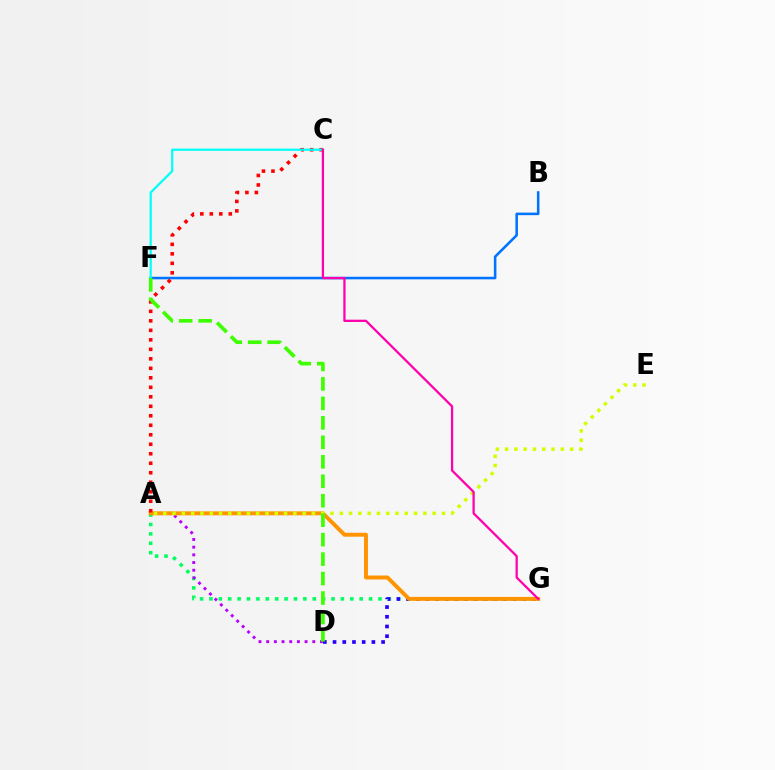{('A', 'G'): [{'color': '#00ff5c', 'line_style': 'dotted', 'thickness': 2.55}, {'color': '#ff9400', 'line_style': 'solid', 'thickness': 2.84}], ('B', 'F'): [{'color': '#0074ff', 'line_style': 'solid', 'thickness': 1.84}], ('A', 'D'): [{'color': '#b900ff', 'line_style': 'dotted', 'thickness': 2.09}], ('D', 'G'): [{'color': '#2500ff', 'line_style': 'dotted', 'thickness': 2.64}], ('A', 'E'): [{'color': '#d1ff00', 'line_style': 'dotted', 'thickness': 2.52}], ('A', 'C'): [{'color': '#ff0000', 'line_style': 'dotted', 'thickness': 2.58}], ('C', 'F'): [{'color': '#00fff6', 'line_style': 'solid', 'thickness': 1.6}], ('D', 'F'): [{'color': '#3dff00', 'line_style': 'dashed', 'thickness': 2.64}], ('C', 'G'): [{'color': '#ff00ac', 'line_style': 'solid', 'thickness': 1.63}]}